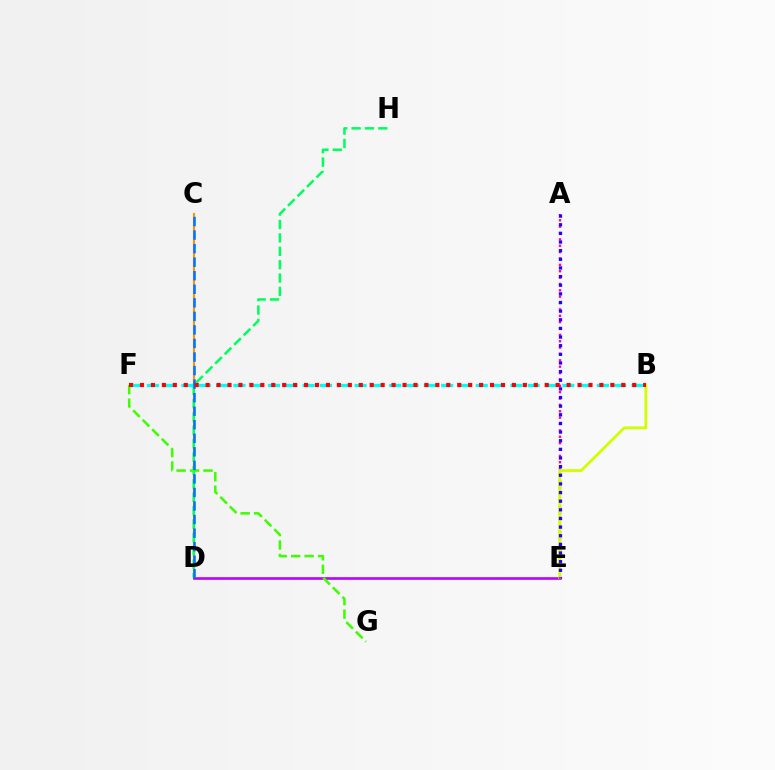{('C', 'D'): [{'color': '#ff9400', 'line_style': 'solid', 'thickness': 1.56}, {'color': '#0074ff', 'line_style': 'dashed', 'thickness': 1.84}], ('D', 'E'): [{'color': '#b900ff', 'line_style': 'solid', 'thickness': 1.88}], ('A', 'E'): [{'color': '#ff00ac', 'line_style': 'dotted', 'thickness': 1.73}, {'color': '#2500ff', 'line_style': 'dotted', 'thickness': 2.35}], ('B', 'E'): [{'color': '#d1ff00', 'line_style': 'solid', 'thickness': 2.03}], ('D', 'H'): [{'color': '#00ff5c', 'line_style': 'dashed', 'thickness': 1.82}], ('B', 'F'): [{'color': '#00fff6', 'line_style': 'dashed', 'thickness': 2.35}, {'color': '#ff0000', 'line_style': 'dotted', 'thickness': 2.97}], ('F', 'G'): [{'color': '#3dff00', 'line_style': 'dashed', 'thickness': 1.83}]}